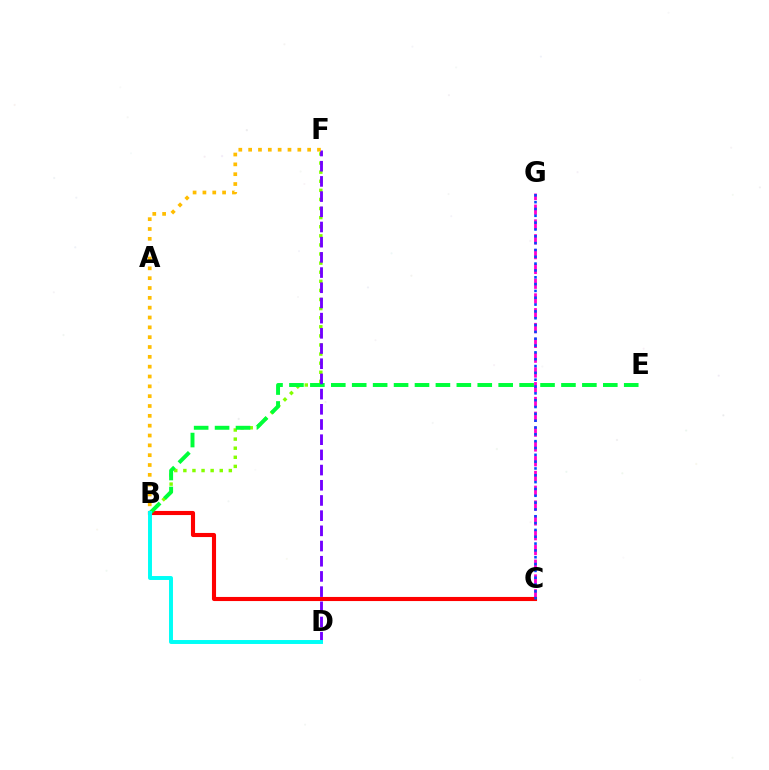{('C', 'G'): [{'color': '#ff00cf', 'line_style': 'dashed', 'thickness': 2.01}, {'color': '#004bff', 'line_style': 'dotted', 'thickness': 1.86}], ('B', 'F'): [{'color': '#84ff00', 'line_style': 'dotted', 'thickness': 2.47}, {'color': '#ffbd00', 'line_style': 'dotted', 'thickness': 2.67}], ('B', 'C'): [{'color': '#ff0000', 'line_style': 'solid', 'thickness': 2.95}], ('B', 'E'): [{'color': '#00ff39', 'line_style': 'dashed', 'thickness': 2.84}], ('D', 'F'): [{'color': '#7200ff', 'line_style': 'dashed', 'thickness': 2.06}], ('B', 'D'): [{'color': '#00fff6', 'line_style': 'solid', 'thickness': 2.84}]}